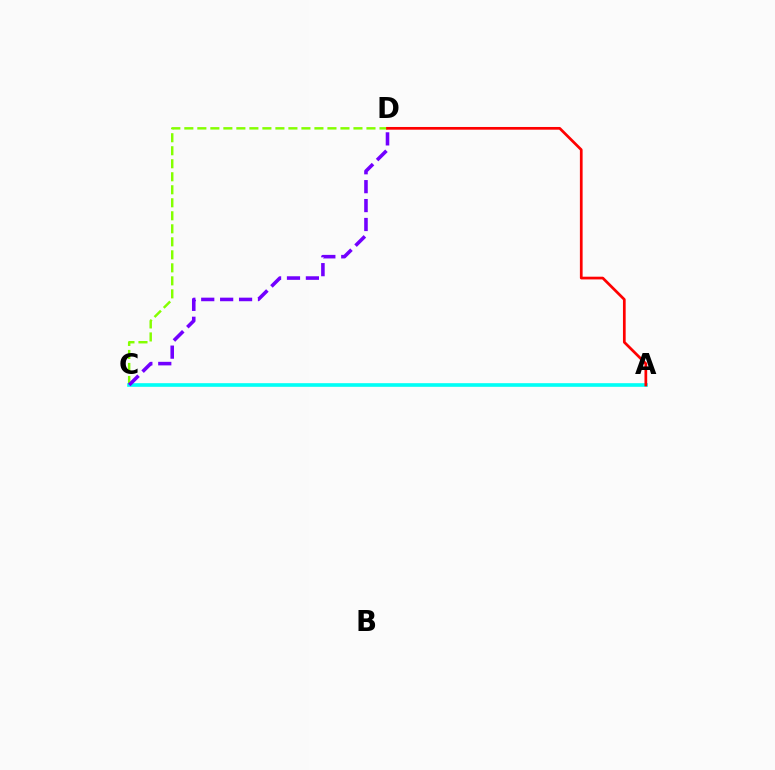{('C', 'D'): [{'color': '#84ff00', 'line_style': 'dashed', 'thickness': 1.77}, {'color': '#7200ff', 'line_style': 'dashed', 'thickness': 2.57}], ('A', 'C'): [{'color': '#00fff6', 'line_style': 'solid', 'thickness': 2.61}], ('A', 'D'): [{'color': '#ff0000', 'line_style': 'solid', 'thickness': 1.95}]}